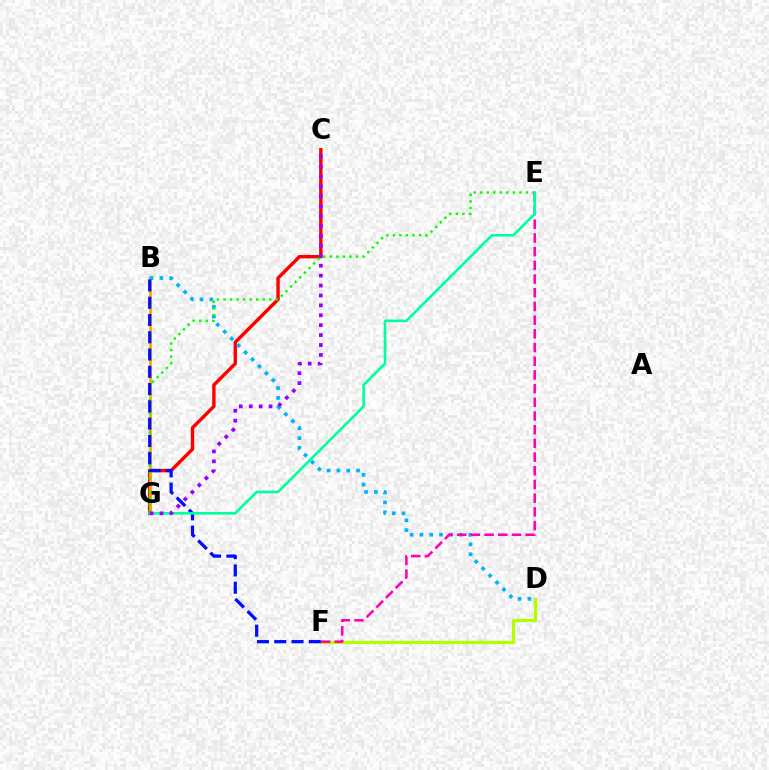{('D', 'F'): [{'color': '#b3ff00', 'line_style': 'solid', 'thickness': 2.32}], ('C', 'G'): [{'color': '#ff0000', 'line_style': 'solid', 'thickness': 2.46}, {'color': '#9b00ff', 'line_style': 'dotted', 'thickness': 2.69}], ('B', 'G'): [{'color': '#ffa500', 'line_style': 'solid', 'thickness': 1.99}], ('B', 'D'): [{'color': '#00b5ff', 'line_style': 'dotted', 'thickness': 2.67}], ('E', 'G'): [{'color': '#08ff00', 'line_style': 'dotted', 'thickness': 1.77}, {'color': '#00ff9d', 'line_style': 'solid', 'thickness': 1.87}], ('B', 'F'): [{'color': '#0010ff', 'line_style': 'dashed', 'thickness': 2.35}], ('E', 'F'): [{'color': '#ff00bd', 'line_style': 'dashed', 'thickness': 1.86}]}